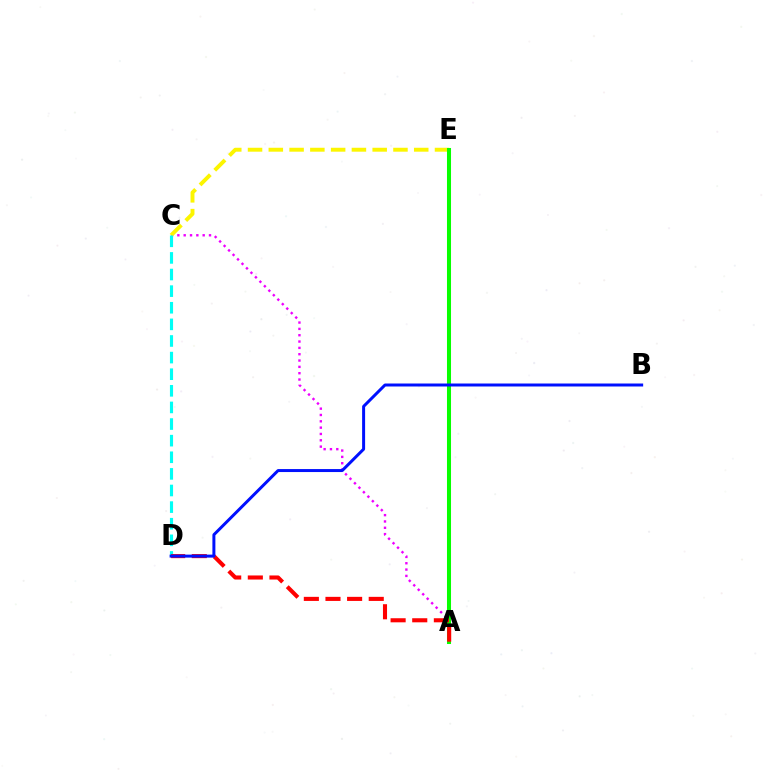{('A', 'C'): [{'color': '#ee00ff', 'line_style': 'dotted', 'thickness': 1.72}], ('C', 'E'): [{'color': '#fcf500', 'line_style': 'dashed', 'thickness': 2.82}], ('A', 'E'): [{'color': '#08ff00', 'line_style': 'solid', 'thickness': 2.91}], ('C', 'D'): [{'color': '#00fff6', 'line_style': 'dashed', 'thickness': 2.26}], ('A', 'D'): [{'color': '#ff0000', 'line_style': 'dashed', 'thickness': 2.94}], ('B', 'D'): [{'color': '#0010ff', 'line_style': 'solid', 'thickness': 2.15}]}